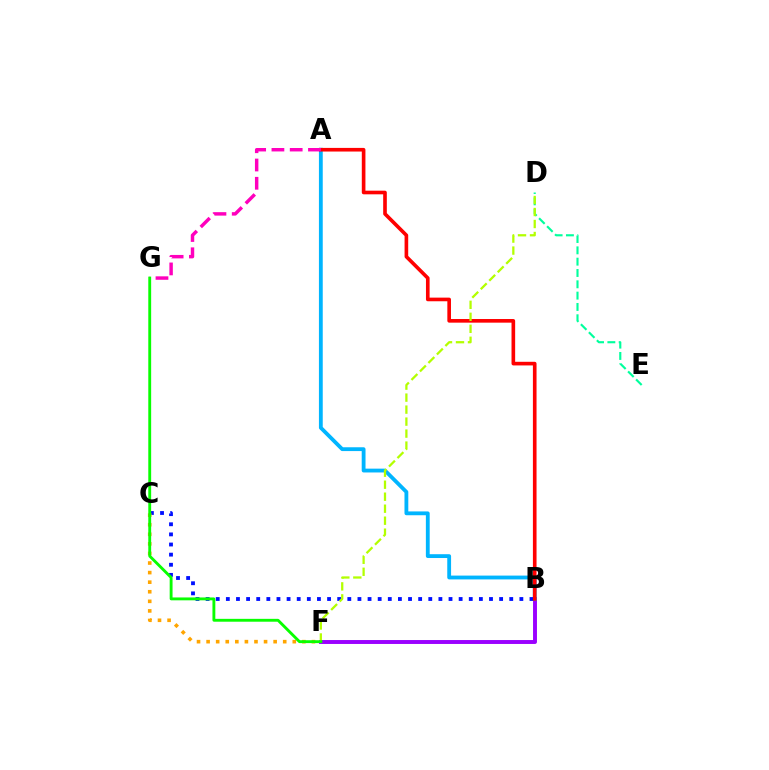{('B', 'F'): [{'color': '#9b00ff', 'line_style': 'solid', 'thickness': 2.82}], ('A', 'B'): [{'color': '#00b5ff', 'line_style': 'solid', 'thickness': 2.75}, {'color': '#ff0000', 'line_style': 'solid', 'thickness': 2.62}], ('B', 'C'): [{'color': '#0010ff', 'line_style': 'dotted', 'thickness': 2.75}], ('C', 'F'): [{'color': '#ffa500', 'line_style': 'dotted', 'thickness': 2.6}], ('D', 'E'): [{'color': '#00ff9d', 'line_style': 'dashed', 'thickness': 1.54}], ('A', 'G'): [{'color': '#ff00bd', 'line_style': 'dashed', 'thickness': 2.48}], ('D', 'F'): [{'color': '#b3ff00', 'line_style': 'dashed', 'thickness': 1.63}], ('F', 'G'): [{'color': '#08ff00', 'line_style': 'solid', 'thickness': 2.07}]}